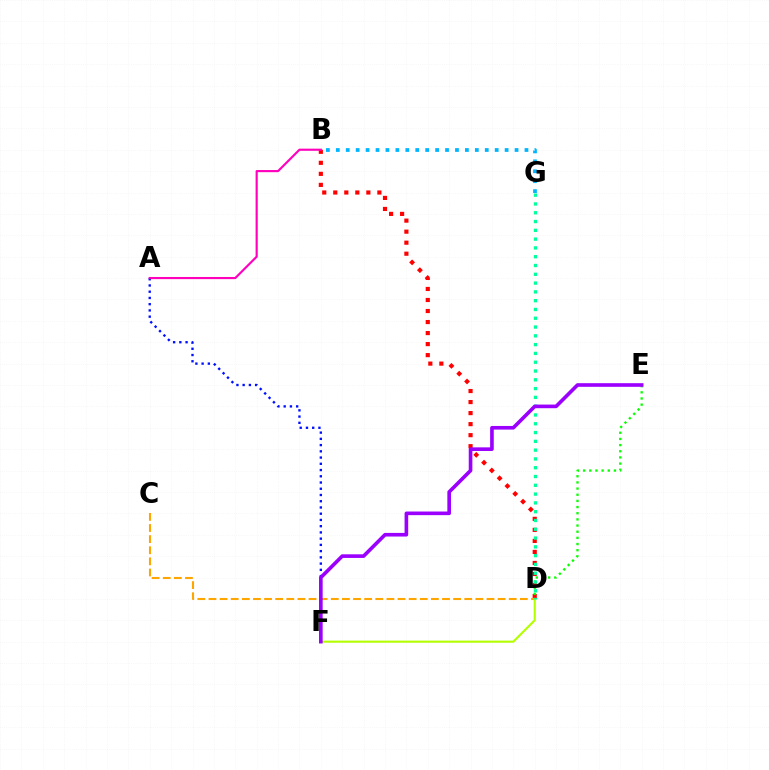{('B', 'D'): [{'color': '#ff0000', 'line_style': 'dotted', 'thickness': 3.0}], ('C', 'D'): [{'color': '#ffa500', 'line_style': 'dashed', 'thickness': 1.51}], ('B', 'G'): [{'color': '#00b5ff', 'line_style': 'dotted', 'thickness': 2.7}], ('D', 'E'): [{'color': '#08ff00', 'line_style': 'dotted', 'thickness': 1.67}], ('A', 'F'): [{'color': '#0010ff', 'line_style': 'dotted', 'thickness': 1.69}], ('D', 'F'): [{'color': '#b3ff00', 'line_style': 'solid', 'thickness': 1.52}], ('D', 'G'): [{'color': '#00ff9d', 'line_style': 'dotted', 'thickness': 2.39}], ('E', 'F'): [{'color': '#9b00ff', 'line_style': 'solid', 'thickness': 2.62}], ('A', 'B'): [{'color': '#ff00bd', 'line_style': 'solid', 'thickness': 1.54}]}